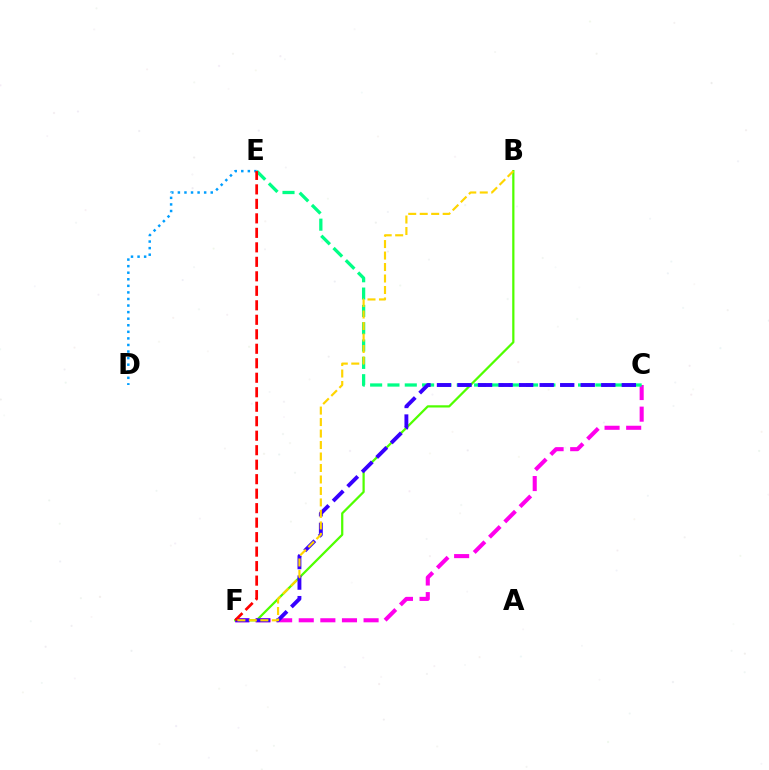{('C', 'F'): [{'color': '#ff00ed', 'line_style': 'dashed', 'thickness': 2.94}, {'color': '#3700ff', 'line_style': 'dashed', 'thickness': 2.79}], ('D', 'E'): [{'color': '#009eff', 'line_style': 'dotted', 'thickness': 1.78}], ('B', 'F'): [{'color': '#4fff00', 'line_style': 'solid', 'thickness': 1.61}, {'color': '#ffd500', 'line_style': 'dashed', 'thickness': 1.56}], ('C', 'E'): [{'color': '#00ff86', 'line_style': 'dashed', 'thickness': 2.35}], ('E', 'F'): [{'color': '#ff0000', 'line_style': 'dashed', 'thickness': 1.97}]}